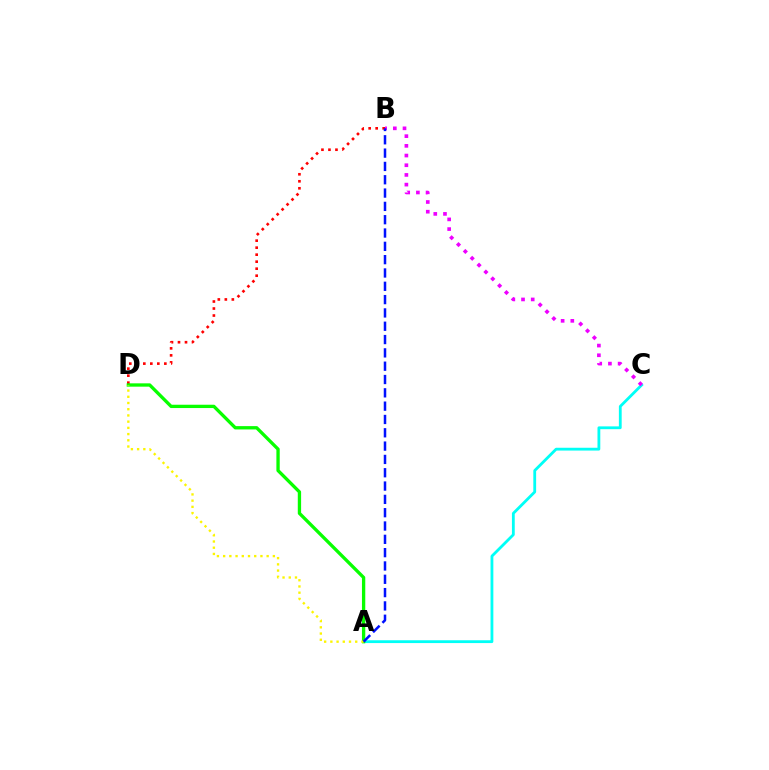{('A', 'C'): [{'color': '#00fff6', 'line_style': 'solid', 'thickness': 2.02}], ('B', 'C'): [{'color': '#ee00ff', 'line_style': 'dotted', 'thickness': 2.63}], ('B', 'D'): [{'color': '#ff0000', 'line_style': 'dotted', 'thickness': 1.9}], ('A', 'D'): [{'color': '#08ff00', 'line_style': 'solid', 'thickness': 2.39}, {'color': '#fcf500', 'line_style': 'dotted', 'thickness': 1.69}], ('A', 'B'): [{'color': '#0010ff', 'line_style': 'dashed', 'thickness': 1.81}]}